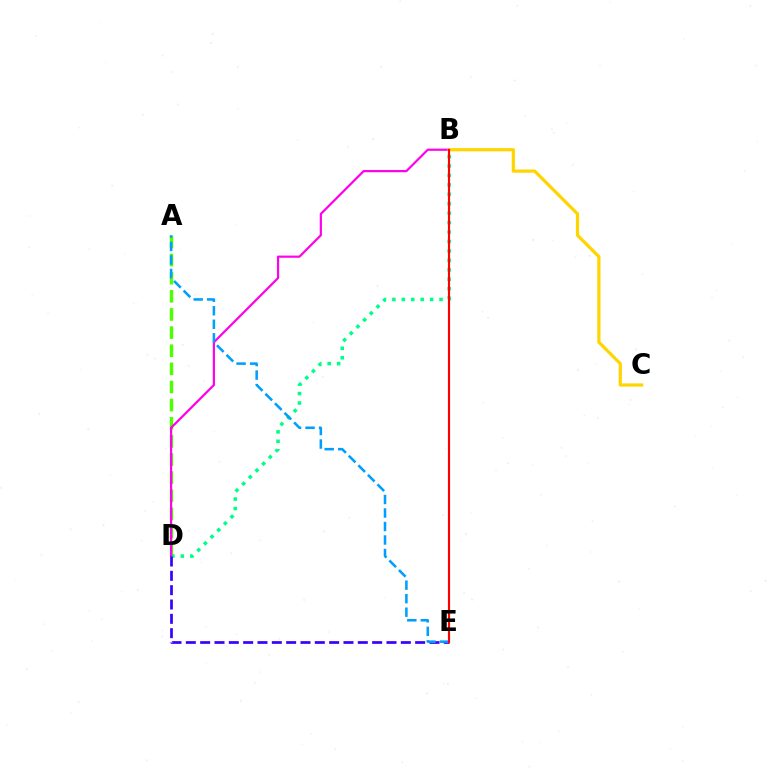{('A', 'D'): [{'color': '#4fff00', 'line_style': 'dashed', 'thickness': 2.46}], ('B', 'D'): [{'color': '#00ff86', 'line_style': 'dotted', 'thickness': 2.56}, {'color': '#ff00ed', 'line_style': 'solid', 'thickness': 1.58}], ('B', 'C'): [{'color': '#ffd500', 'line_style': 'solid', 'thickness': 2.32}], ('D', 'E'): [{'color': '#3700ff', 'line_style': 'dashed', 'thickness': 1.95}], ('A', 'E'): [{'color': '#009eff', 'line_style': 'dashed', 'thickness': 1.84}], ('B', 'E'): [{'color': '#ff0000', 'line_style': 'solid', 'thickness': 1.56}]}